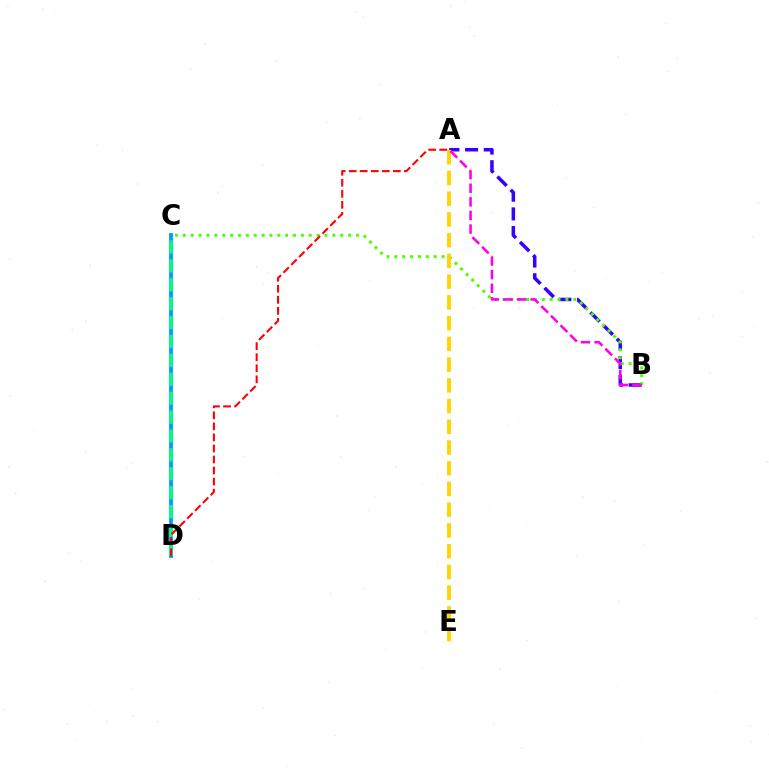{('A', 'B'): [{'color': '#3700ff', 'line_style': 'dashed', 'thickness': 2.54}, {'color': '#ff00ed', 'line_style': 'dashed', 'thickness': 1.85}], ('C', 'D'): [{'color': '#009eff', 'line_style': 'solid', 'thickness': 2.77}, {'color': '#00ff86', 'line_style': 'dashed', 'thickness': 2.57}], ('B', 'C'): [{'color': '#4fff00', 'line_style': 'dotted', 'thickness': 2.14}], ('A', 'E'): [{'color': '#ffd500', 'line_style': 'dashed', 'thickness': 2.82}], ('A', 'D'): [{'color': '#ff0000', 'line_style': 'dashed', 'thickness': 1.5}]}